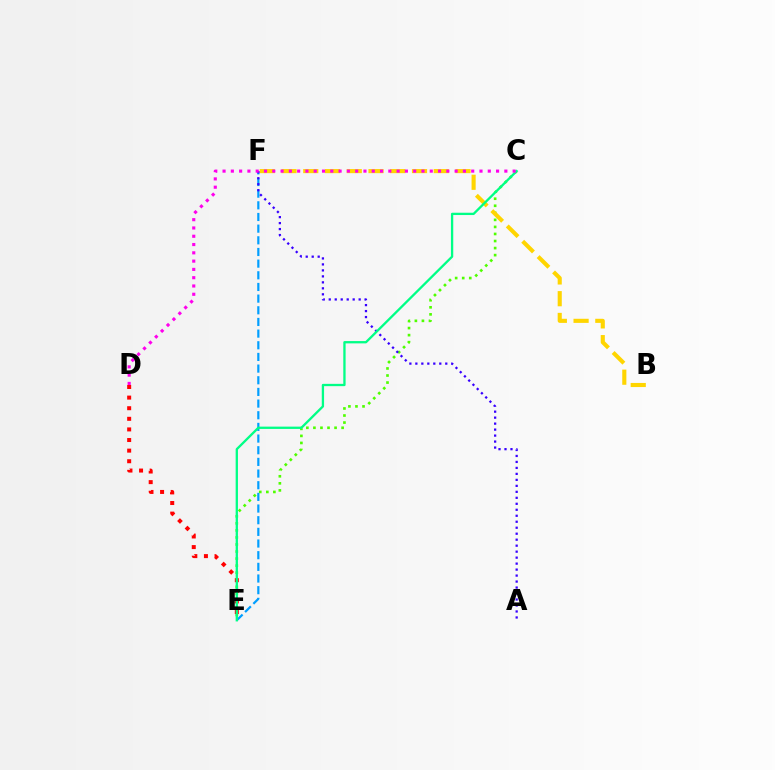{('C', 'E'): [{'color': '#4fff00', 'line_style': 'dotted', 'thickness': 1.92}, {'color': '#00ff86', 'line_style': 'solid', 'thickness': 1.66}], ('E', 'F'): [{'color': '#009eff', 'line_style': 'dashed', 'thickness': 1.58}], ('D', 'E'): [{'color': '#ff0000', 'line_style': 'dotted', 'thickness': 2.88}], ('B', 'F'): [{'color': '#ffd500', 'line_style': 'dashed', 'thickness': 2.95}], ('A', 'F'): [{'color': '#3700ff', 'line_style': 'dotted', 'thickness': 1.63}], ('C', 'D'): [{'color': '#ff00ed', 'line_style': 'dotted', 'thickness': 2.25}]}